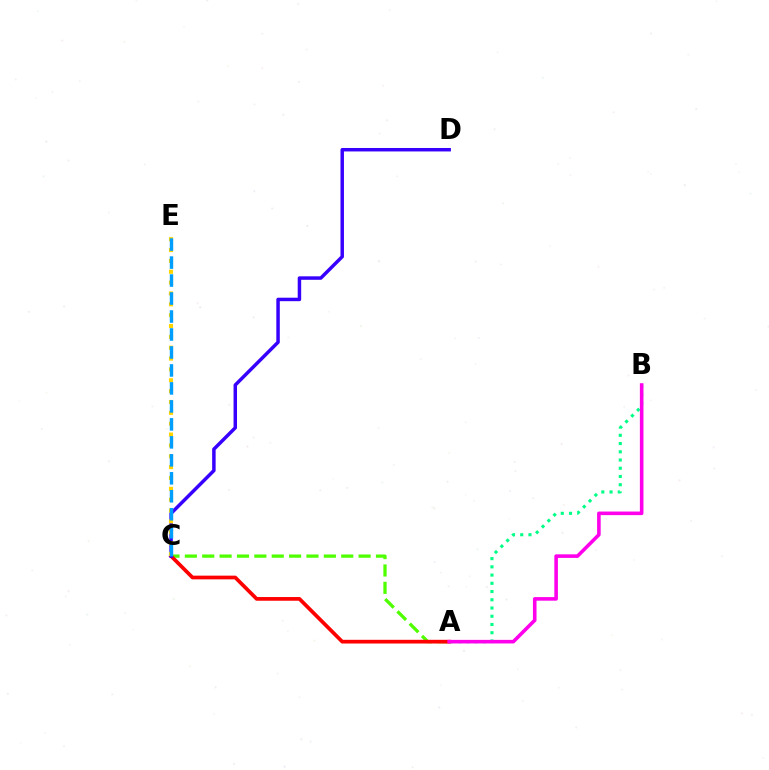{('A', 'C'): [{'color': '#4fff00', 'line_style': 'dashed', 'thickness': 2.36}, {'color': '#ff0000', 'line_style': 'solid', 'thickness': 2.67}], ('A', 'B'): [{'color': '#00ff86', 'line_style': 'dotted', 'thickness': 2.24}, {'color': '#ff00ed', 'line_style': 'solid', 'thickness': 2.58}], ('C', 'D'): [{'color': '#3700ff', 'line_style': 'solid', 'thickness': 2.5}], ('C', 'E'): [{'color': '#ffd500', 'line_style': 'dotted', 'thickness': 2.95}, {'color': '#009eff', 'line_style': 'dashed', 'thickness': 2.44}]}